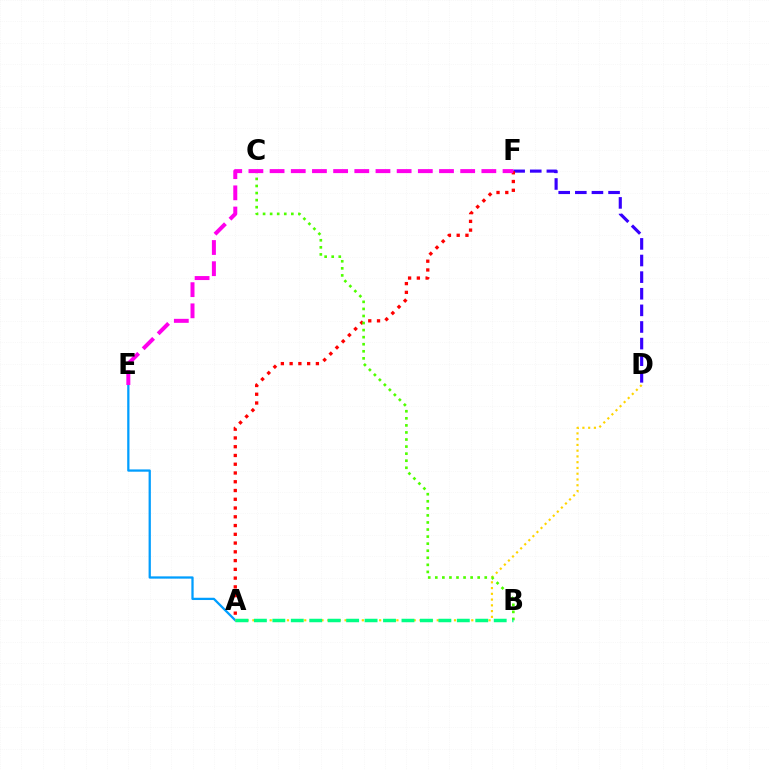{('D', 'F'): [{'color': '#3700ff', 'line_style': 'dashed', 'thickness': 2.26}], ('A', 'E'): [{'color': '#009eff', 'line_style': 'solid', 'thickness': 1.64}], ('A', 'D'): [{'color': '#ffd500', 'line_style': 'dotted', 'thickness': 1.57}], ('A', 'F'): [{'color': '#ff0000', 'line_style': 'dotted', 'thickness': 2.38}], ('B', 'C'): [{'color': '#4fff00', 'line_style': 'dotted', 'thickness': 1.92}], ('A', 'B'): [{'color': '#00ff86', 'line_style': 'dashed', 'thickness': 2.51}], ('E', 'F'): [{'color': '#ff00ed', 'line_style': 'dashed', 'thickness': 2.88}]}